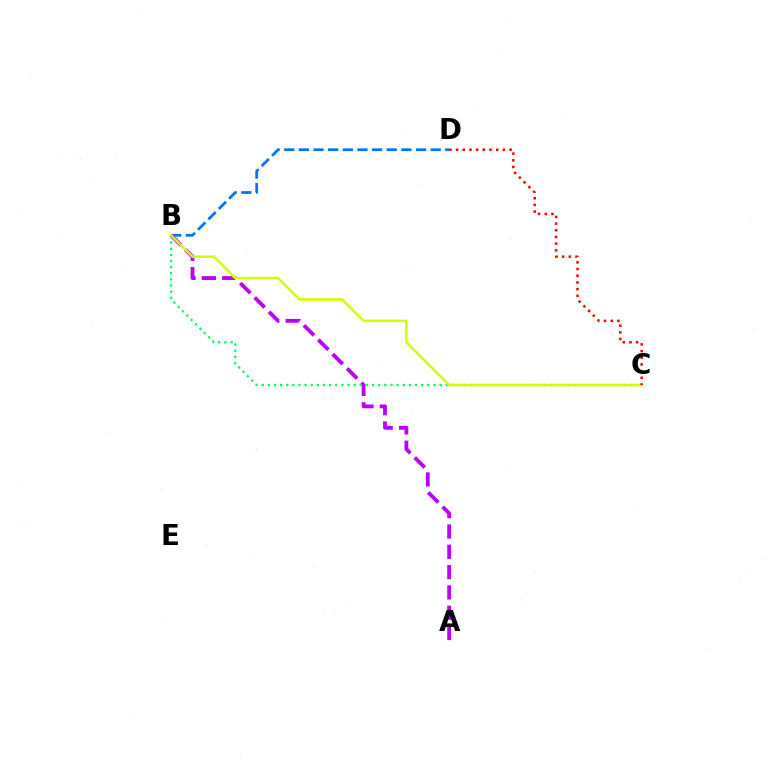{('B', 'D'): [{'color': '#0074ff', 'line_style': 'dashed', 'thickness': 1.99}], ('A', 'B'): [{'color': '#b900ff', 'line_style': 'dashed', 'thickness': 2.76}], ('B', 'C'): [{'color': '#00ff5c', 'line_style': 'dotted', 'thickness': 1.67}, {'color': '#d1ff00', 'line_style': 'solid', 'thickness': 1.83}], ('C', 'D'): [{'color': '#ff0000', 'line_style': 'dotted', 'thickness': 1.82}]}